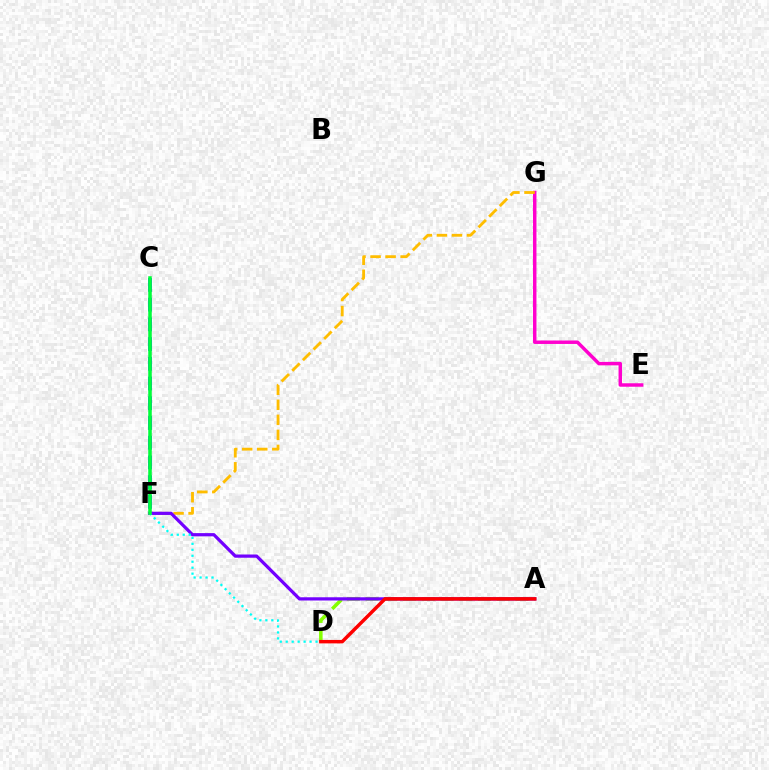{('C', 'F'): [{'color': '#004bff', 'line_style': 'dashed', 'thickness': 2.68}, {'color': '#00ff39', 'line_style': 'solid', 'thickness': 2.54}], ('A', 'D'): [{'color': '#84ff00', 'line_style': 'dashed', 'thickness': 2.55}, {'color': '#ff0000', 'line_style': 'solid', 'thickness': 2.5}], ('E', 'G'): [{'color': '#ff00cf', 'line_style': 'solid', 'thickness': 2.49}], ('F', 'G'): [{'color': '#ffbd00', 'line_style': 'dashed', 'thickness': 2.04}], ('A', 'F'): [{'color': '#7200ff', 'line_style': 'solid', 'thickness': 2.33}], ('D', 'F'): [{'color': '#00fff6', 'line_style': 'dotted', 'thickness': 1.62}]}